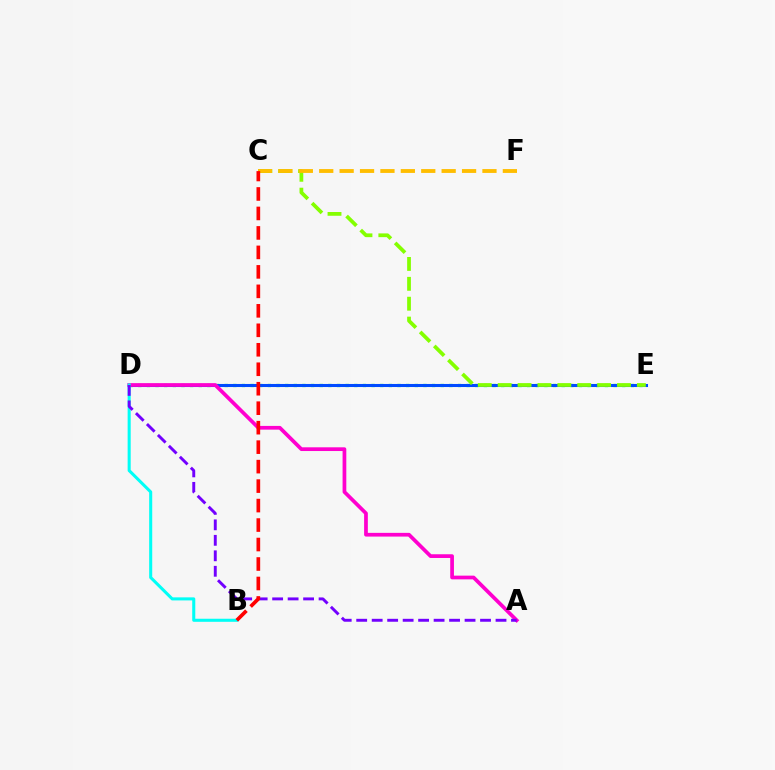{('D', 'E'): [{'color': '#00ff39', 'line_style': 'dotted', 'thickness': 2.35}, {'color': '#004bff', 'line_style': 'solid', 'thickness': 2.2}], ('A', 'D'): [{'color': '#ff00cf', 'line_style': 'solid', 'thickness': 2.68}, {'color': '#7200ff', 'line_style': 'dashed', 'thickness': 2.1}], ('C', 'E'): [{'color': '#84ff00', 'line_style': 'dashed', 'thickness': 2.7}], ('B', 'D'): [{'color': '#00fff6', 'line_style': 'solid', 'thickness': 2.2}], ('C', 'F'): [{'color': '#ffbd00', 'line_style': 'dashed', 'thickness': 2.77}], ('B', 'C'): [{'color': '#ff0000', 'line_style': 'dashed', 'thickness': 2.65}]}